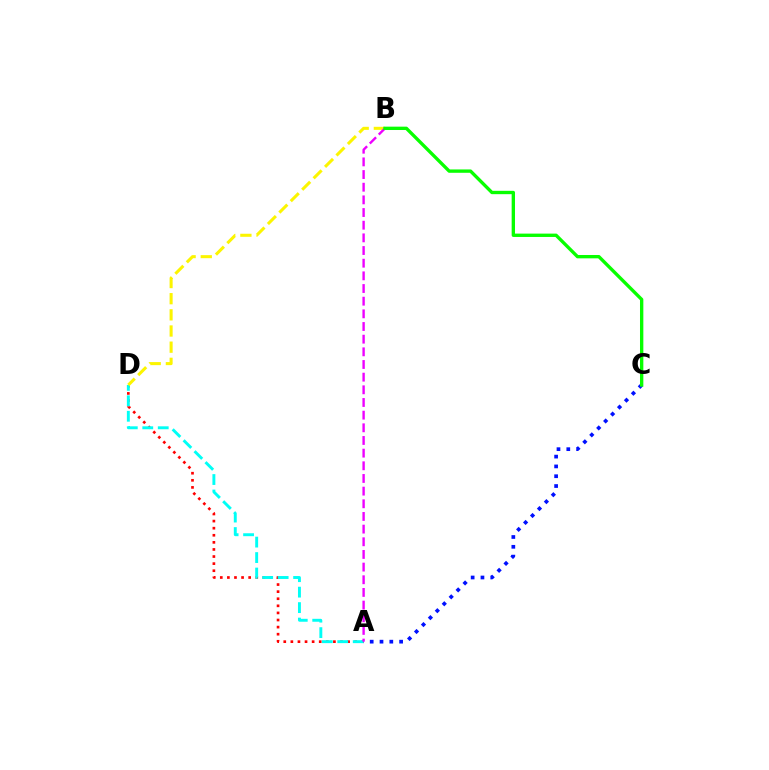{('A', 'D'): [{'color': '#ff0000', 'line_style': 'dotted', 'thickness': 1.93}, {'color': '#00fff6', 'line_style': 'dashed', 'thickness': 2.1}], ('A', 'C'): [{'color': '#0010ff', 'line_style': 'dotted', 'thickness': 2.67}], ('B', 'D'): [{'color': '#fcf500', 'line_style': 'dashed', 'thickness': 2.2}], ('A', 'B'): [{'color': '#ee00ff', 'line_style': 'dashed', 'thickness': 1.72}], ('B', 'C'): [{'color': '#08ff00', 'line_style': 'solid', 'thickness': 2.41}]}